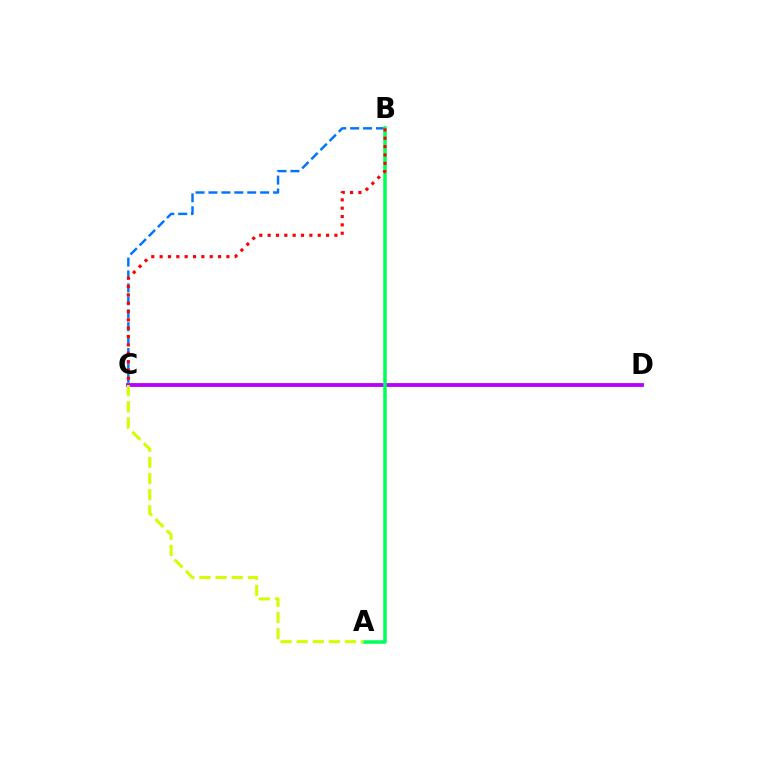{('B', 'C'): [{'color': '#0074ff', 'line_style': 'dashed', 'thickness': 1.75}, {'color': '#ff0000', 'line_style': 'dotted', 'thickness': 2.27}], ('C', 'D'): [{'color': '#b900ff', 'line_style': 'solid', 'thickness': 2.76}], ('A', 'B'): [{'color': '#00ff5c', 'line_style': 'solid', 'thickness': 2.53}], ('A', 'C'): [{'color': '#d1ff00', 'line_style': 'dashed', 'thickness': 2.19}]}